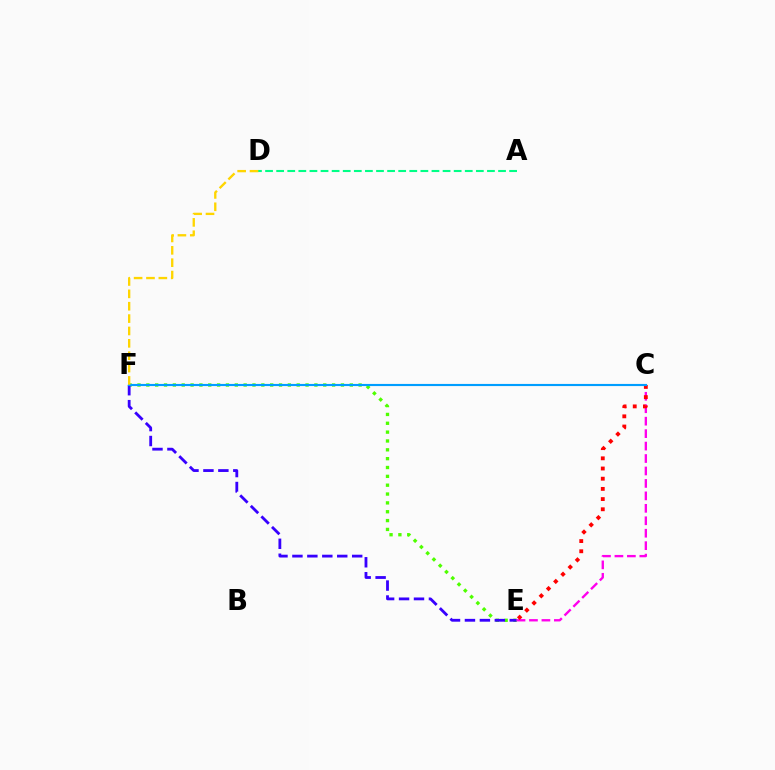{('E', 'F'): [{'color': '#4fff00', 'line_style': 'dotted', 'thickness': 2.4}, {'color': '#3700ff', 'line_style': 'dashed', 'thickness': 2.03}], ('C', 'E'): [{'color': '#ff00ed', 'line_style': 'dashed', 'thickness': 1.69}, {'color': '#ff0000', 'line_style': 'dotted', 'thickness': 2.77}], ('A', 'D'): [{'color': '#00ff86', 'line_style': 'dashed', 'thickness': 1.51}], ('C', 'F'): [{'color': '#009eff', 'line_style': 'solid', 'thickness': 1.54}], ('D', 'F'): [{'color': '#ffd500', 'line_style': 'dashed', 'thickness': 1.68}]}